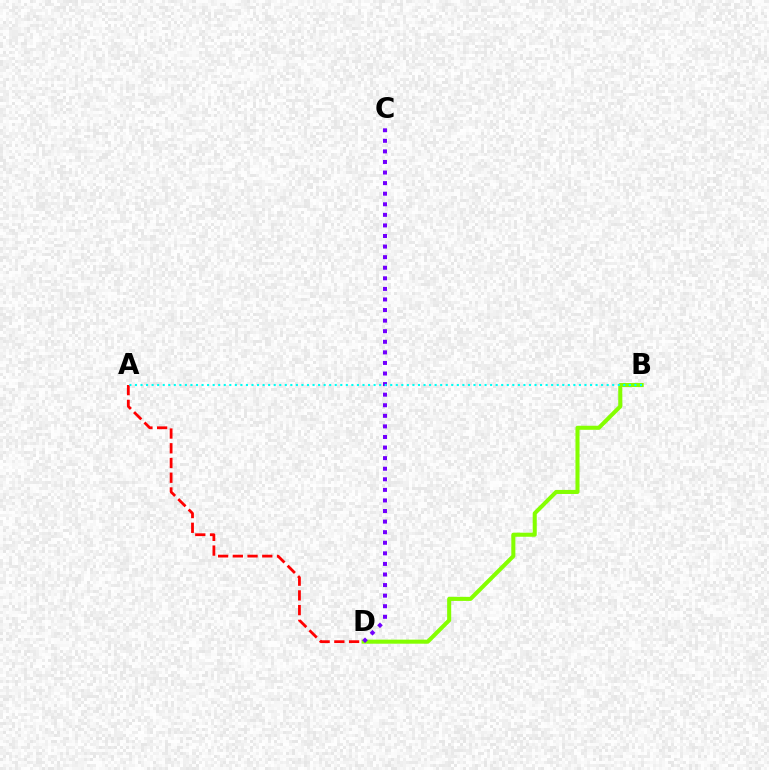{('B', 'D'): [{'color': '#84ff00', 'line_style': 'solid', 'thickness': 2.92}], ('A', 'D'): [{'color': '#ff0000', 'line_style': 'dashed', 'thickness': 2.0}], ('C', 'D'): [{'color': '#7200ff', 'line_style': 'dotted', 'thickness': 2.87}], ('A', 'B'): [{'color': '#00fff6', 'line_style': 'dotted', 'thickness': 1.51}]}